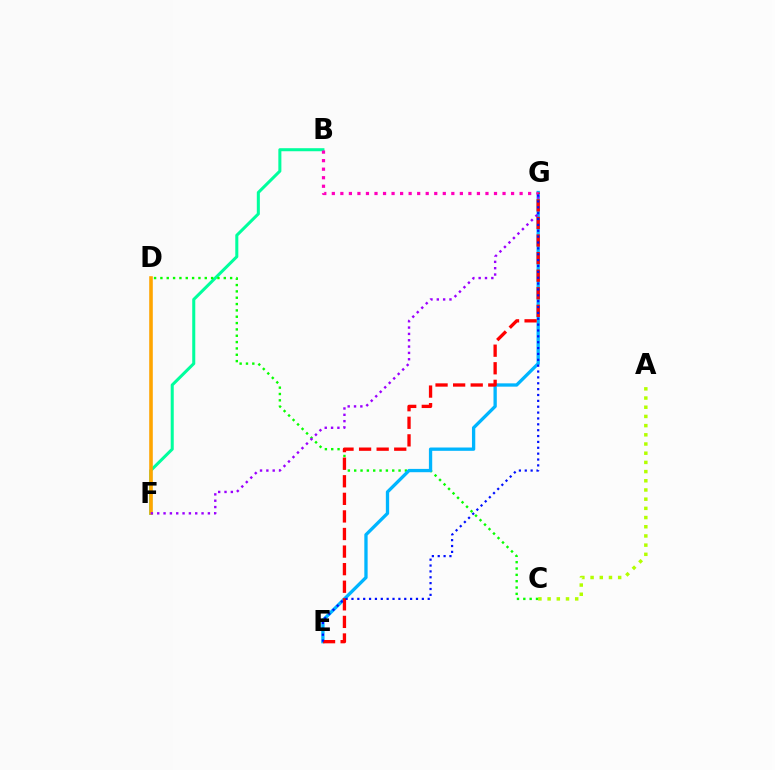{('B', 'F'): [{'color': '#00ff9d', 'line_style': 'solid', 'thickness': 2.19}], ('D', 'F'): [{'color': '#ffa500', 'line_style': 'solid', 'thickness': 2.58}], ('A', 'C'): [{'color': '#b3ff00', 'line_style': 'dotted', 'thickness': 2.5}], ('C', 'D'): [{'color': '#08ff00', 'line_style': 'dotted', 'thickness': 1.72}], ('E', 'G'): [{'color': '#00b5ff', 'line_style': 'solid', 'thickness': 2.38}, {'color': '#ff0000', 'line_style': 'dashed', 'thickness': 2.39}, {'color': '#0010ff', 'line_style': 'dotted', 'thickness': 1.59}], ('F', 'G'): [{'color': '#9b00ff', 'line_style': 'dotted', 'thickness': 1.72}], ('B', 'G'): [{'color': '#ff00bd', 'line_style': 'dotted', 'thickness': 2.32}]}